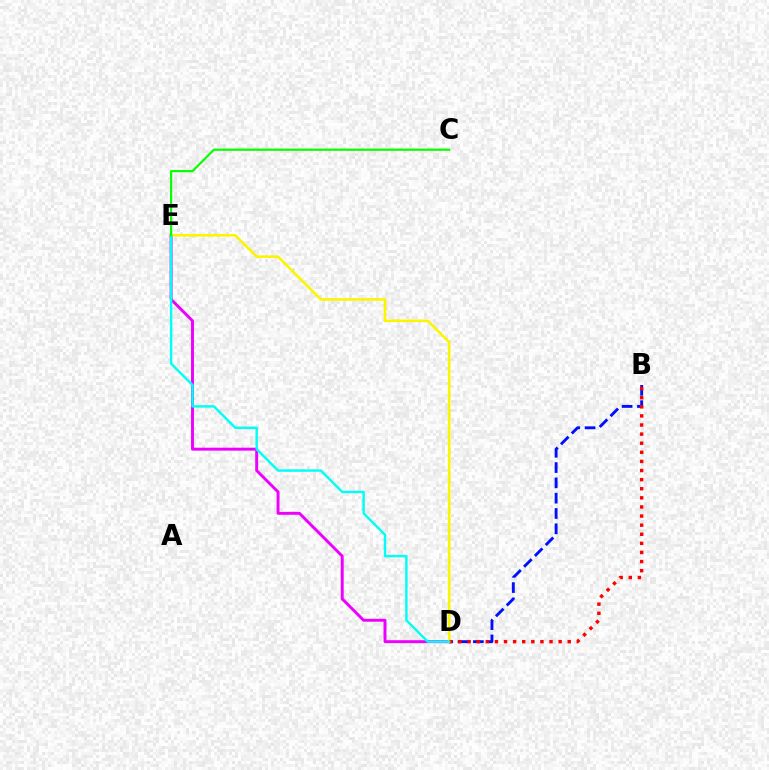{('D', 'E'): [{'color': '#ee00ff', 'line_style': 'solid', 'thickness': 2.11}, {'color': '#fcf500', 'line_style': 'solid', 'thickness': 1.87}, {'color': '#00fff6', 'line_style': 'solid', 'thickness': 1.75}], ('B', 'D'): [{'color': '#0010ff', 'line_style': 'dashed', 'thickness': 2.08}, {'color': '#ff0000', 'line_style': 'dotted', 'thickness': 2.47}], ('C', 'E'): [{'color': '#08ff00', 'line_style': 'solid', 'thickness': 1.59}]}